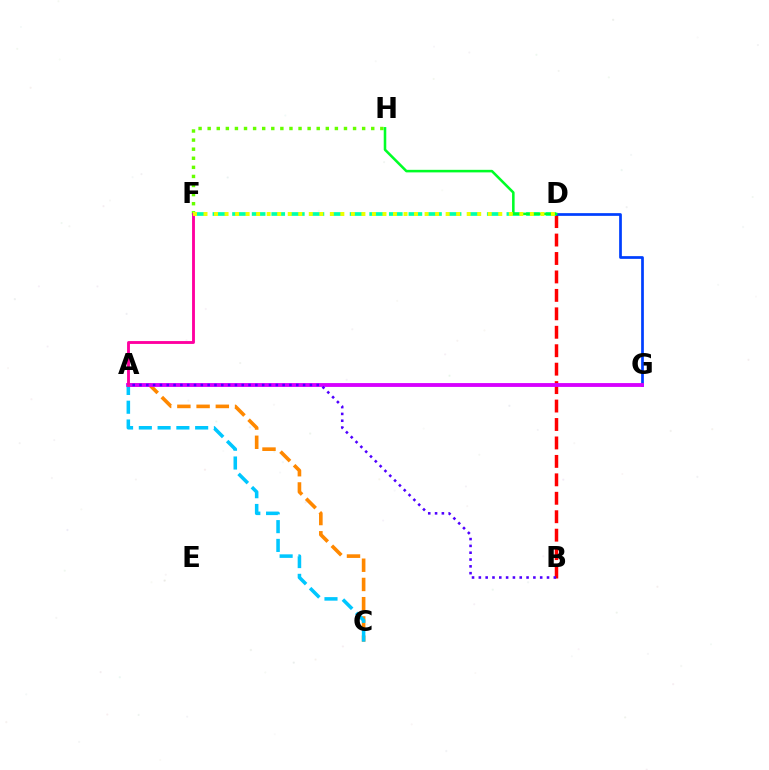{('B', 'D'): [{'color': '#ff0000', 'line_style': 'dashed', 'thickness': 2.51}], ('D', 'G'): [{'color': '#003fff', 'line_style': 'solid', 'thickness': 1.96}], ('A', 'C'): [{'color': '#ff8800', 'line_style': 'dashed', 'thickness': 2.61}, {'color': '#00c7ff', 'line_style': 'dashed', 'thickness': 2.55}], ('F', 'H'): [{'color': '#66ff00', 'line_style': 'dotted', 'thickness': 2.47}], ('D', 'F'): [{'color': '#00ffaf', 'line_style': 'dashed', 'thickness': 2.66}, {'color': '#eeff00', 'line_style': 'dotted', 'thickness': 2.86}], ('A', 'G'): [{'color': '#d600ff', 'line_style': 'solid', 'thickness': 2.77}], ('A', 'B'): [{'color': '#4f00ff', 'line_style': 'dotted', 'thickness': 1.85}], ('D', 'H'): [{'color': '#00ff27', 'line_style': 'solid', 'thickness': 1.84}], ('A', 'F'): [{'color': '#ff00a0', 'line_style': 'solid', 'thickness': 2.06}]}